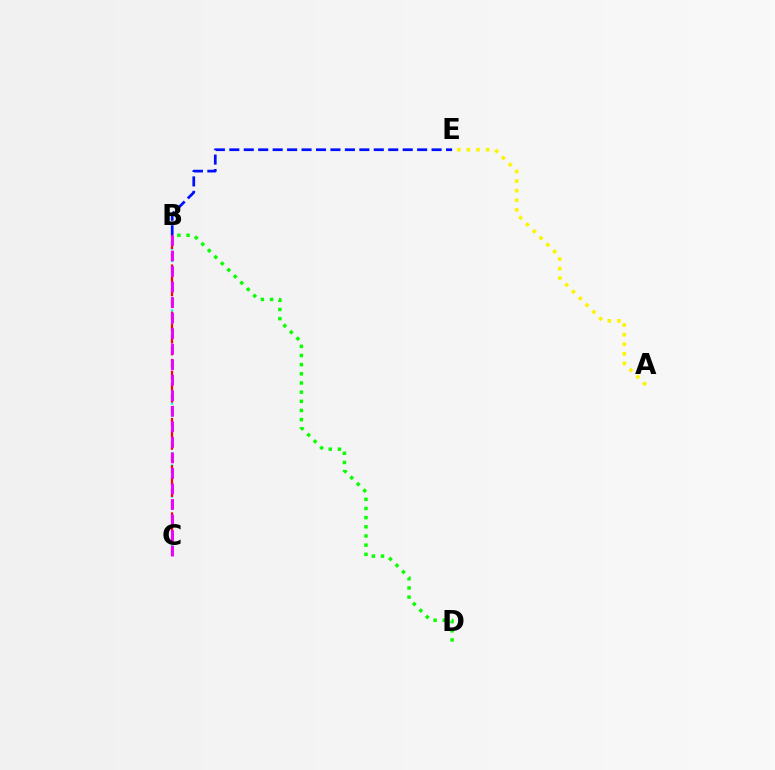{('B', 'E'): [{'color': '#0010ff', 'line_style': 'dashed', 'thickness': 1.96}], ('B', 'D'): [{'color': '#08ff00', 'line_style': 'dotted', 'thickness': 2.49}], ('B', 'C'): [{'color': '#00fff6', 'line_style': 'dotted', 'thickness': 1.68}, {'color': '#ff0000', 'line_style': 'dashed', 'thickness': 1.6}, {'color': '#ee00ff', 'line_style': 'dashed', 'thickness': 2.11}], ('A', 'E'): [{'color': '#fcf500', 'line_style': 'dotted', 'thickness': 2.6}]}